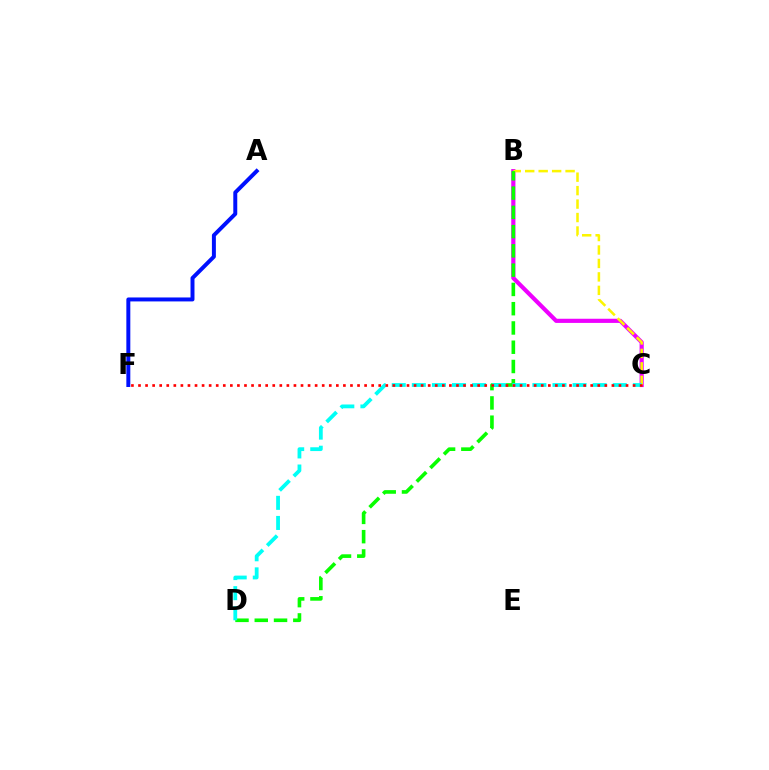{('B', 'C'): [{'color': '#ee00ff', 'line_style': 'solid', 'thickness': 3.0}, {'color': '#fcf500', 'line_style': 'dashed', 'thickness': 1.83}], ('B', 'D'): [{'color': '#08ff00', 'line_style': 'dashed', 'thickness': 2.62}], ('A', 'F'): [{'color': '#0010ff', 'line_style': 'solid', 'thickness': 2.85}], ('C', 'D'): [{'color': '#00fff6', 'line_style': 'dashed', 'thickness': 2.73}], ('C', 'F'): [{'color': '#ff0000', 'line_style': 'dotted', 'thickness': 1.92}]}